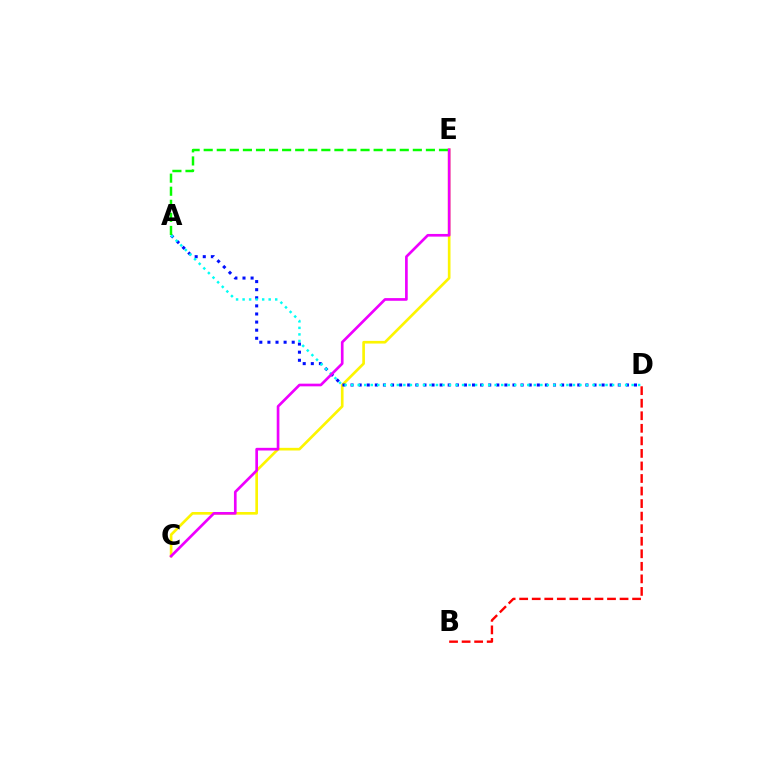{('C', 'E'): [{'color': '#fcf500', 'line_style': 'solid', 'thickness': 1.92}, {'color': '#ee00ff', 'line_style': 'solid', 'thickness': 1.93}], ('A', 'D'): [{'color': '#0010ff', 'line_style': 'dotted', 'thickness': 2.2}, {'color': '#00fff6', 'line_style': 'dotted', 'thickness': 1.77}], ('B', 'D'): [{'color': '#ff0000', 'line_style': 'dashed', 'thickness': 1.7}], ('A', 'E'): [{'color': '#08ff00', 'line_style': 'dashed', 'thickness': 1.78}]}